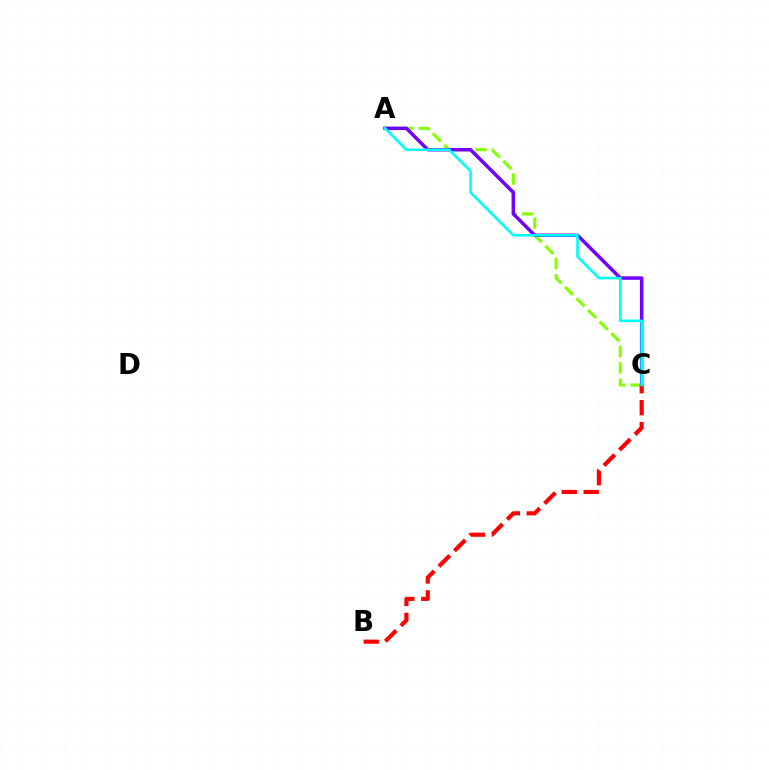{('A', 'C'): [{'color': '#84ff00', 'line_style': 'dashed', 'thickness': 2.23}, {'color': '#7200ff', 'line_style': 'solid', 'thickness': 2.5}, {'color': '#00fff6', 'line_style': 'solid', 'thickness': 1.88}], ('B', 'C'): [{'color': '#ff0000', 'line_style': 'dashed', 'thickness': 2.98}]}